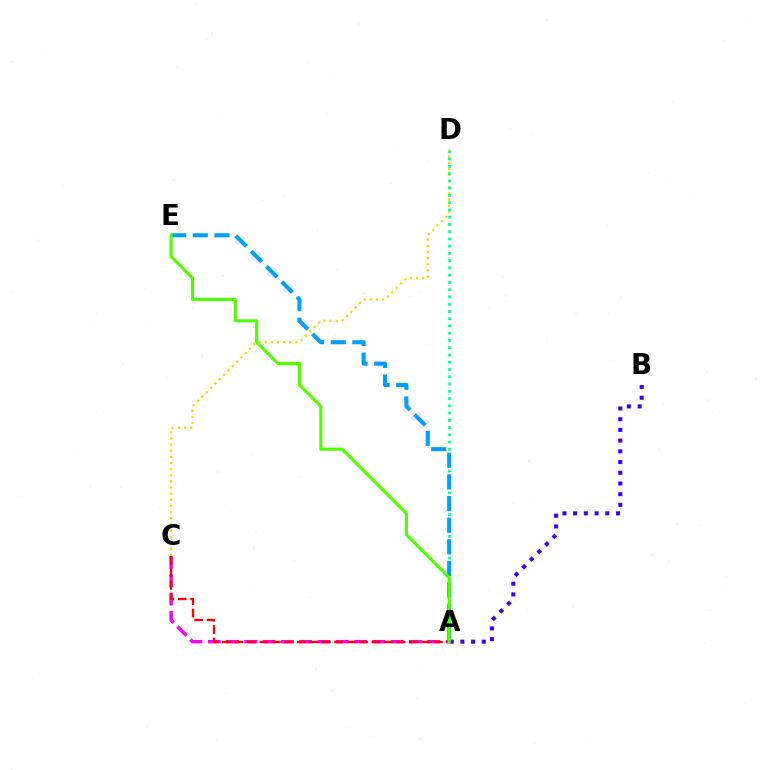{('A', 'C'): [{'color': '#ff00ed', 'line_style': 'dashed', 'thickness': 2.49}, {'color': '#ff0000', 'line_style': 'dashed', 'thickness': 1.69}], ('C', 'D'): [{'color': '#ffd500', 'line_style': 'dotted', 'thickness': 1.67}], ('A', 'B'): [{'color': '#3700ff', 'line_style': 'dotted', 'thickness': 2.91}], ('A', 'D'): [{'color': '#00ff86', 'line_style': 'dotted', 'thickness': 1.97}], ('A', 'E'): [{'color': '#009eff', 'line_style': 'dashed', 'thickness': 2.94}, {'color': '#4fff00', 'line_style': 'solid', 'thickness': 2.25}]}